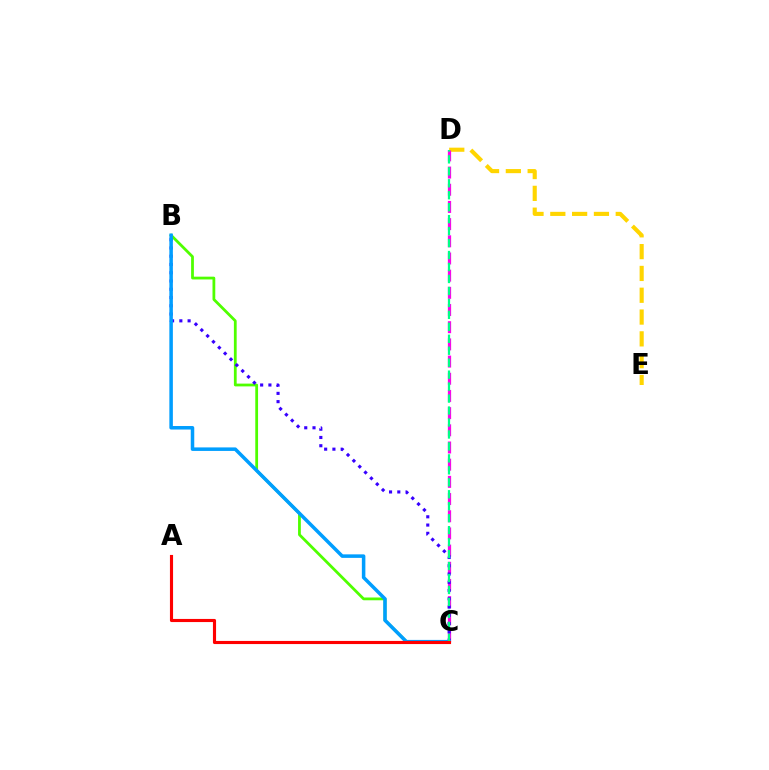{('B', 'C'): [{'color': '#4fff00', 'line_style': 'solid', 'thickness': 2.0}, {'color': '#3700ff', 'line_style': 'dotted', 'thickness': 2.24}, {'color': '#009eff', 'line_style': 'solid', 'thickness': 2.53}], ('D', 'E'): [{'color': '#ffd500', 'line_style': 'dashed', 'thickness': 2.96}], ('C', 'D'): [{'color': '#ff00ed', 'line_style': 'dashed', 'thickness': 2.33}, {'color': '#00ff86', 'line_style': 'dashed', 'thickness': 1.63}], ('A', 'C'): [{'color': '#ff0000', 'line_style': 'solid', 'thickness': 2.25}]}